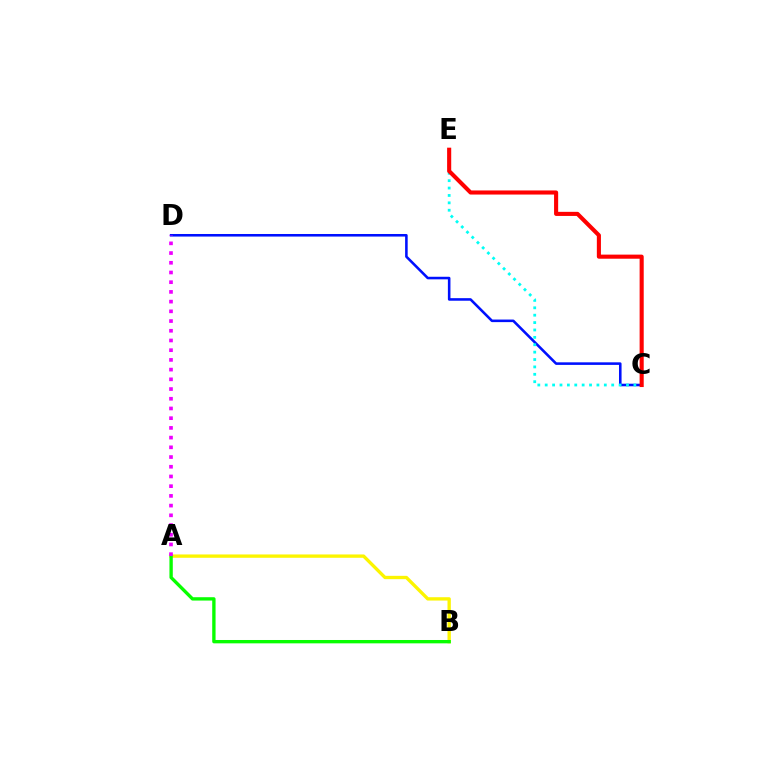{('C', 'D'): [{'color': '#0010ff', 'line_style': 'solid', 'thickness': 1.85}], ('A', 'B'): [{'color': '#fcf500', 'line_style': 'solid', 'thickness': 2.4}, {'color': '#08ff00', 'line_style': 'solid', 'thickness': 2.41}], ('C', 'E'): [{'color': '#00fff6', 'line_style': 'dotted', 'thickness': 2.01}, {'color': '#ff0000', 'line_style': 'solid', 'thickness': 2.95}], ('A', 'D'): [{'color': '#ee00ff', 'line_style': 'dotted', 'thickness': 2.64}]}